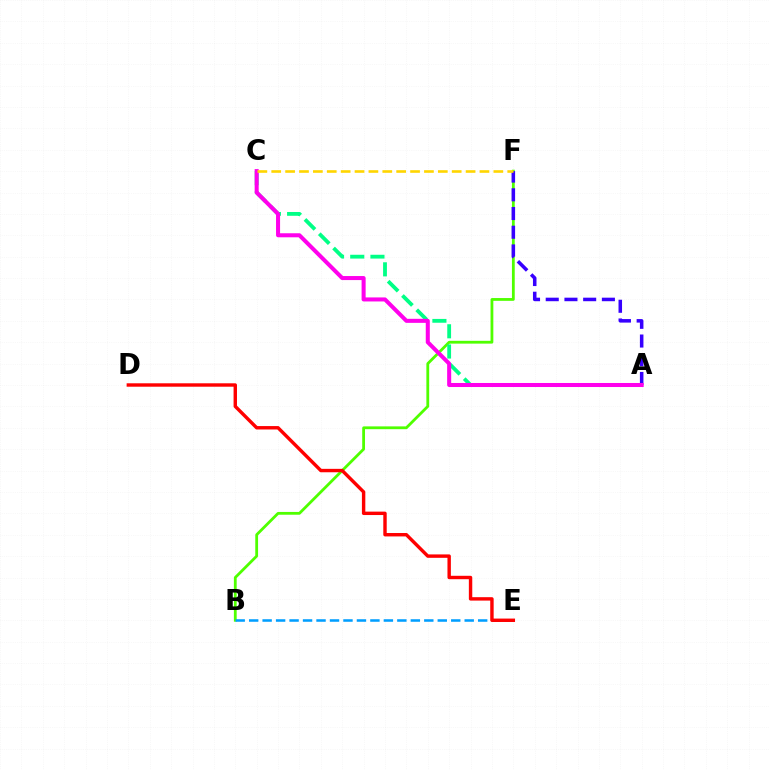{('B', 'F'): [{'color': '#4fff00', 'line_style': 'solid', 'thickness': 2.01}], ('A', 'C'): [{'color': '#00ff86', 'line_style': 'dashed', 'thickness': 2.75}, {'color': '#ff00ed', 'line_style': 'solid', 'thickness': 2.91}], ('B', 'E'): [{'color': '#009eff', 'line_style': 'dashed', 'thickness': 1.83}], ('A', 'F'): [{'color': '#3700ff', 'line_style': 'dashed', 'thickness': 2.54}], ('D', 'E'): [{'color': '#ff0000', 'line_style': 'solid', 'thickness': 2.46}], ('C', 'F'): [{'color': '#ffd500', 'line_style': 'dashed', 'thickness': 1.89}]}